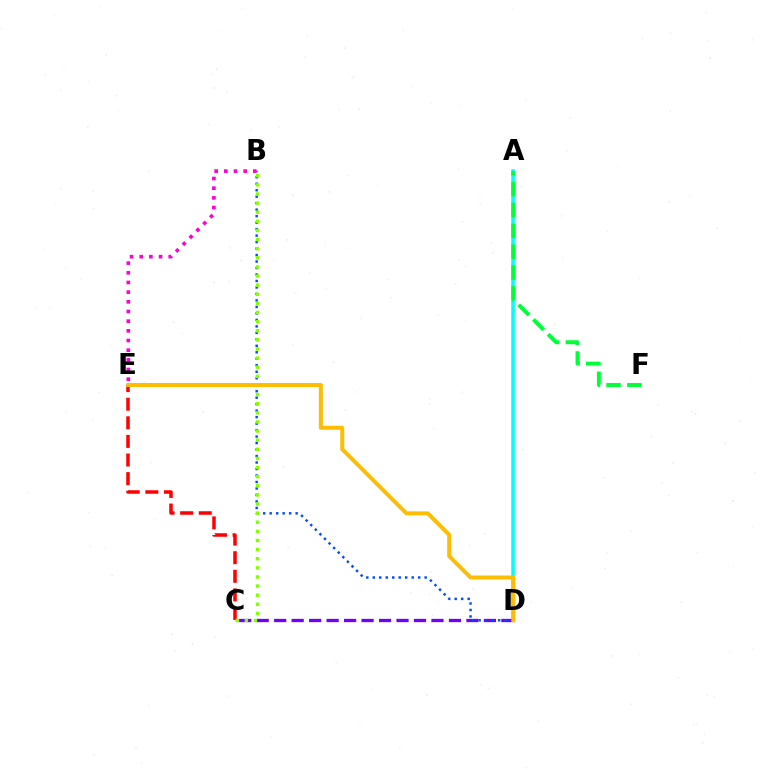{('A', 'D'): [{'color': '#00fff6', 'line_style': 'solid', 'thickness': 2.54}], ('C', 'E'): [{'color': '#ff0000', 'line_style': 'dashed', 'thickness': 2.53}], ('C', 'D'): [{'color': '#7200ff', 'line_style': 'dashed', 'thickness': 2.37}], ('B', 'D'): [{'color': '#004bff', 'line_style': 'dotted', 'thickness': 1.76}], ('B', 'E'): [{'color': '#ff00cf', 'line_style': 'dotted', 'thickness': 2.63}], ('B', 'C'): [{'color': '#84ff00', 'line_style': 'dotted', 'thickness': 2.48}], ('D', 'E'): [{'color': '#ffbd00', 'line_style': 'solid', 'thickness': 2.87}], ('A', 'F'): [{'color': '#00ff39', 'line_style': 'dashed', 'thickness': 2.83}]}